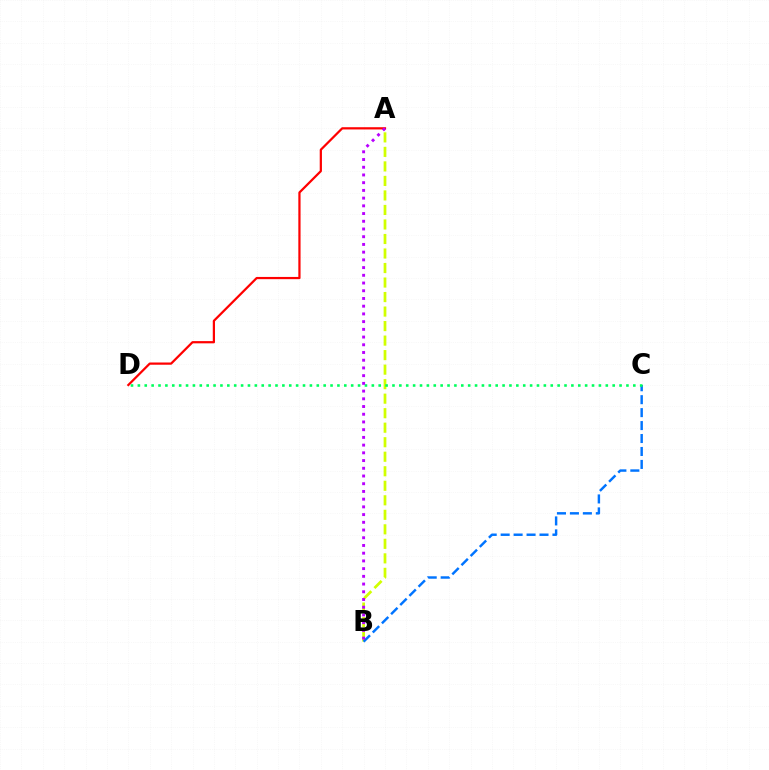{('A', 'B'): [{'color': '#d1ff00', 'line_style': 'dashed', 'thickness': 1.97}, {'color': '#b900ff', 'line_style': 'dotted', 'thickness': 2.1}], ('B', 'C'): [{'color': '#0074ff', 'line_style': 'dashed', 'thickness': 1.76}], ('A', 'D'): [{'color': '#ff0000', 'line_style': 'solid', 'thickness': 1.6}], ('C', 'D'): [{'color': '#00ff5c', 'line_style': 'dotted', 'thickness': 1.87}]}